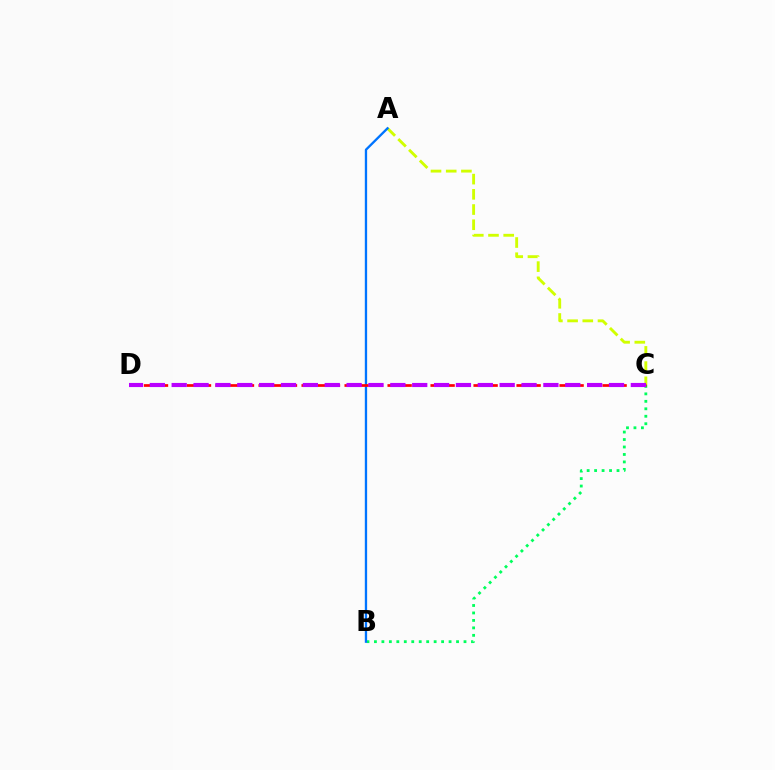{('B', 'C'): [{'color': '#00ff5c', 'line_style': 'dotted', 'thickness': 2.03}], ('A', 'C'): [{'color': '#d1ff00', 'line_style': 'dashed', 'thickness': 2.07}], ('A', 'B'): [{'color': '#0074ff', 'line_style': 'solid', 'thickness': 1.67}], ('C', 'D'): [{'color': '#ff0000', 'line_style': 'dashed', 'thickness': 1.95}, {'color': '#b900ff', 'line_style': 'dashed', 'thickness': 2.97}]}